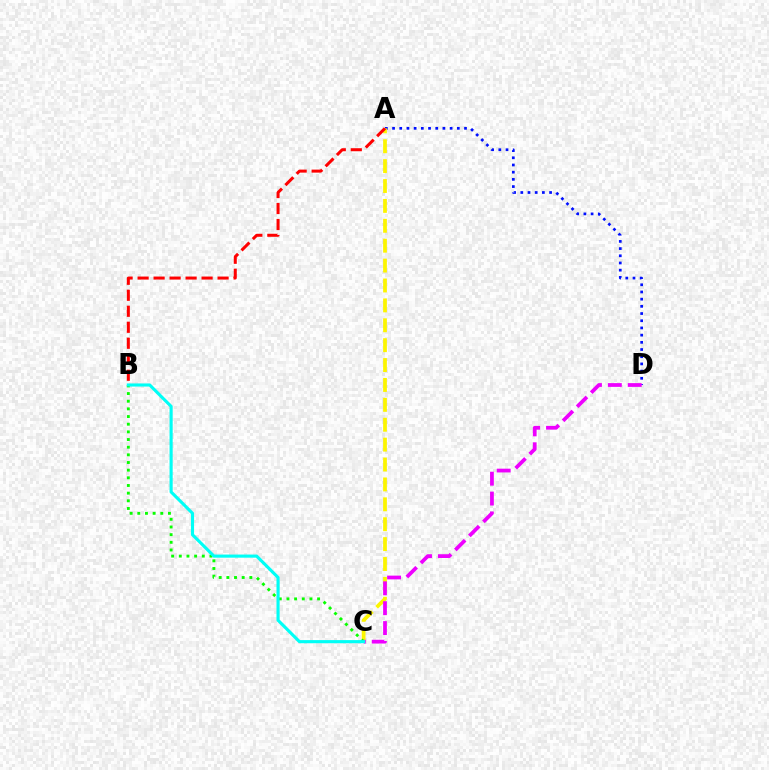{('A', 'D'): [{'color': '#0010ff', 'line_style': 'dotted', 'thickness': 1.95}], ('A', 'C'): [{'color': '#fcf500', 'line_style': 'dashed', 'thickness': 2.7}], ('B', 'C'): [{'color': '#08ff00', 'line_style': 'dotted', 'thickness': 2.08}, {'color': '#00fff6', 'line_style': 'solid', 'thickness': 2.25}], ('A', 'B'): [{'color': '#ff0000', 'line_style': 'dashed', 'thickness': 2.17}], ('C', 'D'): [{'color': '#ee00ff', 'line_style': 'dashed', 'thickness': 2.7}]}